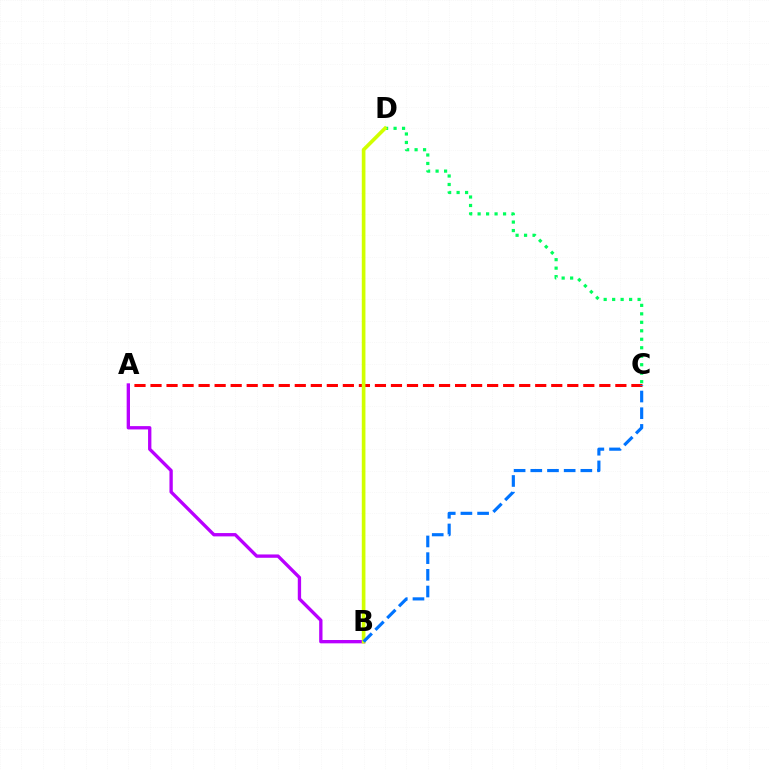{('A', 'C'): [{'color': '#ff0000', 'line_style': 'dashed', 'thickness': 2.18}], ('A', 'B'): [{'color': '#b900ff', 'line_style': 'solid', 'thickness': 2.4}], ('C', 'D'): [{'color': '#00ff5c', 'line_style': 'dotted', 'thickness': 2.3}], ('B', 'D'): [{'color': '#d1ff00', 'line_style': 'solid', 'thickness': 2.63}], ('B', 'C'): [{'color': '#0074ff', 'line_style': 'dashed', 'thickness': 2.27}]}